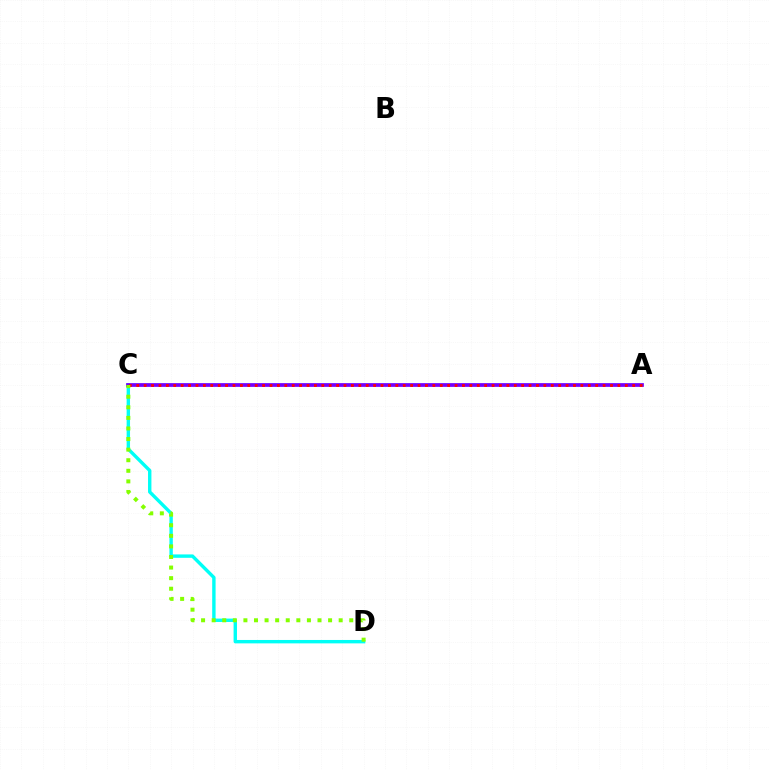{('C', 'D'): [{'color': '#00fff6', 'line_style': 'solid', 'thickness': 2.44}, {'color': '#84ff00', 'line_style': 'dotted', 'thickness': 2.88}], ('A', 'C'): [{'color': '#7200ff', 'line_style': 'solid', 'thickness': 2.7}, {'color': '#ff0000', 'line_style': 'dotted', 'thickness': 2.01}]}